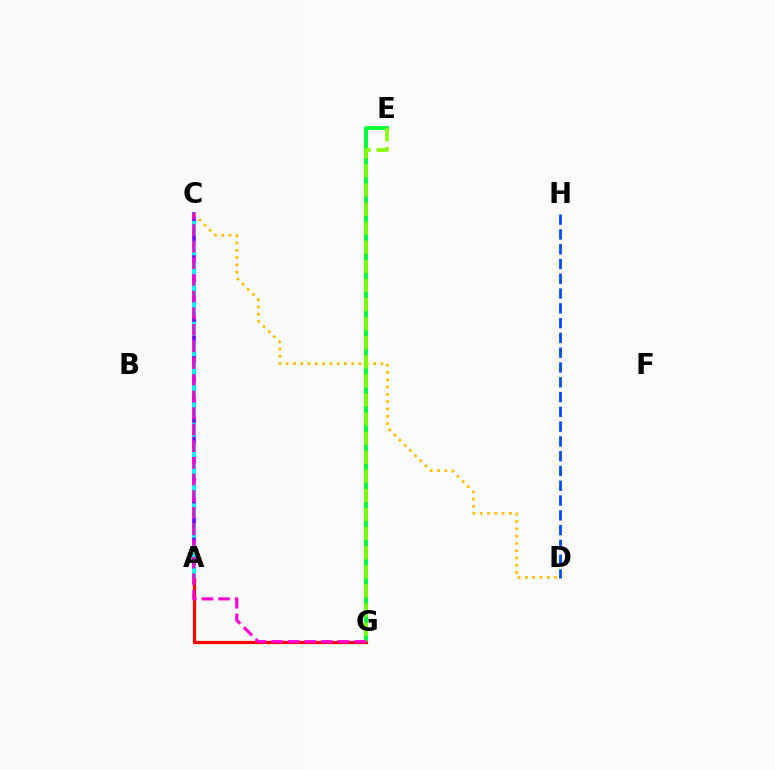{('E', 'G'): [{'color': '#00ff39', 'line_style': 'solid', 'thickness': 2.83}, {'color': '#84ff00', 'line_style': 'dashed', 'thickness': 2.59}], ('A', 'C'): [{'color': '#7200ff', 'line_style': 'solid', 'thickness': 2.62}, {'color': '#00fff6', 'line_style': 'dashed', 'thickness': 2.74}], ('A', 'G'): [{'color': '#ff0000', 'line_style': 'solid', 'thickness': 2.31}], ('D', 'H'): [{'color': '#004bff', 'line_style': 'dashed', 'thickness': 2.01}], ('C', 'D'): [{'color': '#ffbd00', 'line_style': 'dotted', 'thickness': 1.98}], ('C', 'G'): [{'color': '#ff00cf', 'line_style': 'dashed', 'thickness': 2.26}]}